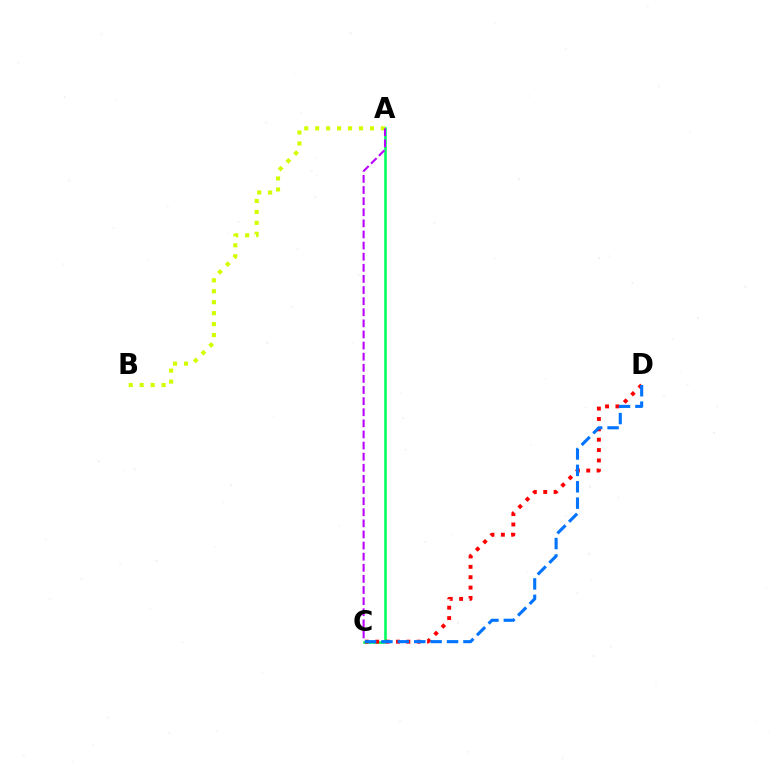{('A', 'C'): [{'color': '#00ff5c', 'line_style': 'solid', 'thickness': 1.86}, {'color': '#b900ff', 'line_style': 'dashed', 'thickness': 1.51}], ('C', 'D'): [{'color': '#ff0000', 'line_style': 'dotted', 'thickness': 2.82}, {'color': '#0074ff', 'line_style': 'dashed', 'thickness': 2.23}], ('A', 'B'): [{'color': '#d1ff00', 'line_style': 'dotted', 'thickness': 2.98}]}